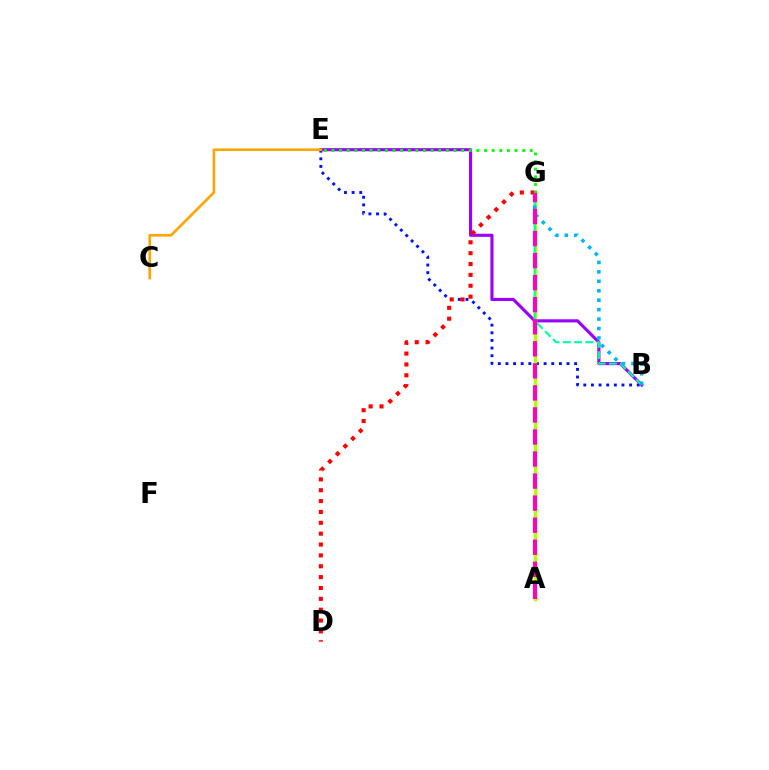{('B', 'E'): [{'color': '#0010ff', 'line_style': 'dotted', 'thickness': 2.07}, {'color': '#9b00ff', 'line_style': 'solid', 'thickness': 2.25}], ('A', 'G'): [{'color': '#b3ff00', 'line_style': 'solid', 'thickness': 2.51}, {'color': '#ff00bd', 'line_style': 'dashed', 'thickness': 2.99}], ('B', 'G'): [{'color': '#00ff9d', 'line_style': 'dashed', 'thickness': 1.53}, {'color': '#00b5ff', 'line_style': 'dotted', 'thickness': 2.56}], ('D', 'G'): [{'color': '#ff0000', 'line_style': 'dotted', 'thickness': 2.95}], ('E', 'G'): [{'color': '#08ff00', 'line_style': 'dotted', 'thickness': 2.07}], ('C', 'E'): [{'color': '#ffa500', 'line_style': 'solid', 'thickness': 1.89}]}